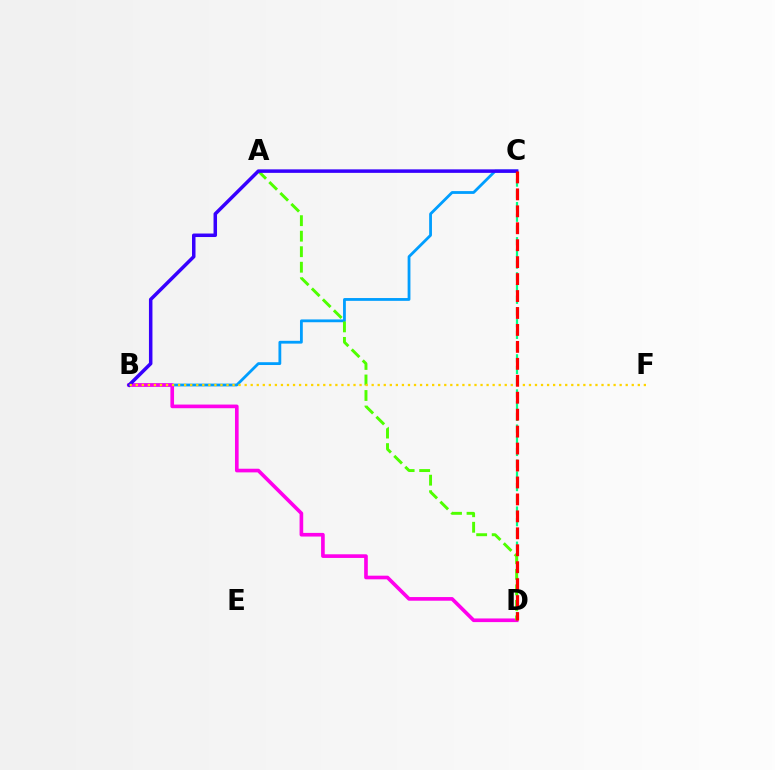{('C', 'D'): [{'color': '#00ff86', 'line_style': 'dashed', 'thickness': 1.59}, {'color': '#ff0000', 'line_style': 'dashed', 'thickness': 2.3}], ('B', 'C'): [{'color': '#009eff', 'line_style': 'solid', 'thickness': 2.02}, {'color': '#3700ff', 'line_style': 'solid', 'thickness': 2.52}], ('B', 'D'): [{'color': '#ff00ed', 'line_style': 'solid', 'thickness': 2.63}], ('A', 'D'): [{'color': '#4fff00', 'line_style': 'dashed', 'thickness': 2.11}], ('B', 'F'): [{'color': '#ffd500', 'line_style': 'dotted', 'thickness': 1.64}]}